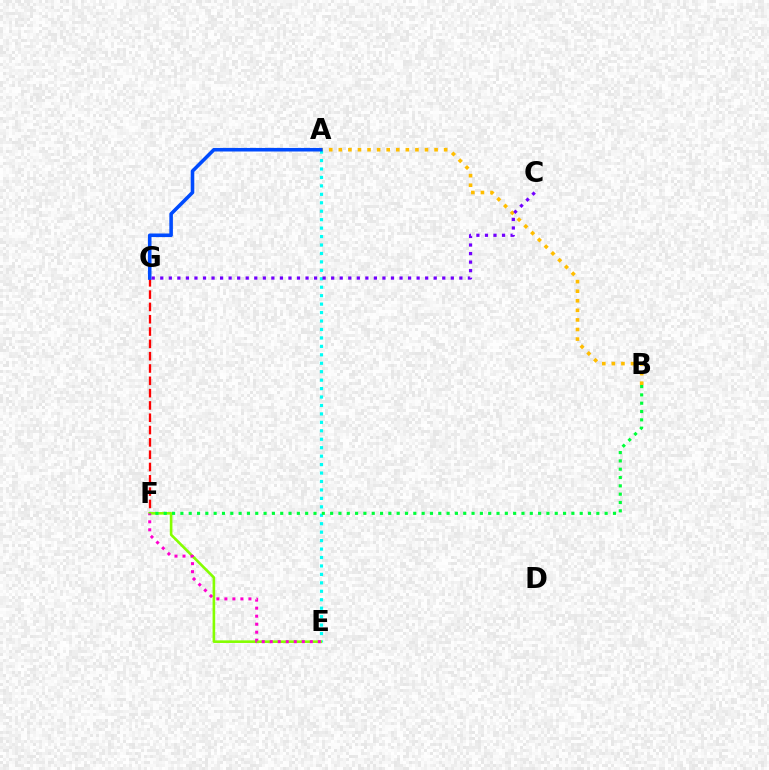{('A', 'B'): [{'color': '#ffbd00', 'line_style': 'dotted', 'thickness': 2.6}], ('F', 'G'): [{'color': '#ff0000', 'line_style': 'dashed', 'thickness': 1.67}], ('A', 'E'): [{'color': '#00fff6', 'line_style': 'dotted', 'thickness': 2.29}], ('A', 'G'): [{'color': '#004bff', 'line_style': 'solid', 'thickness': 2.57}], ('E', 'F'): [{'color': '#84ff00', 'line_style': 'solid', 'thickness': 1.88}, {'color': '#ff00cf', 'line_style': 'dotted', 'thickness': 2.18}], ('C', 'G'): [{'color': '#7200ff', 'line_style': 'dotted', 'thickness': 2.32}], ('B', 'F'): [{'color': '#00ff39', 'line_style': 'dotted', 'thickness': 2.26}]}